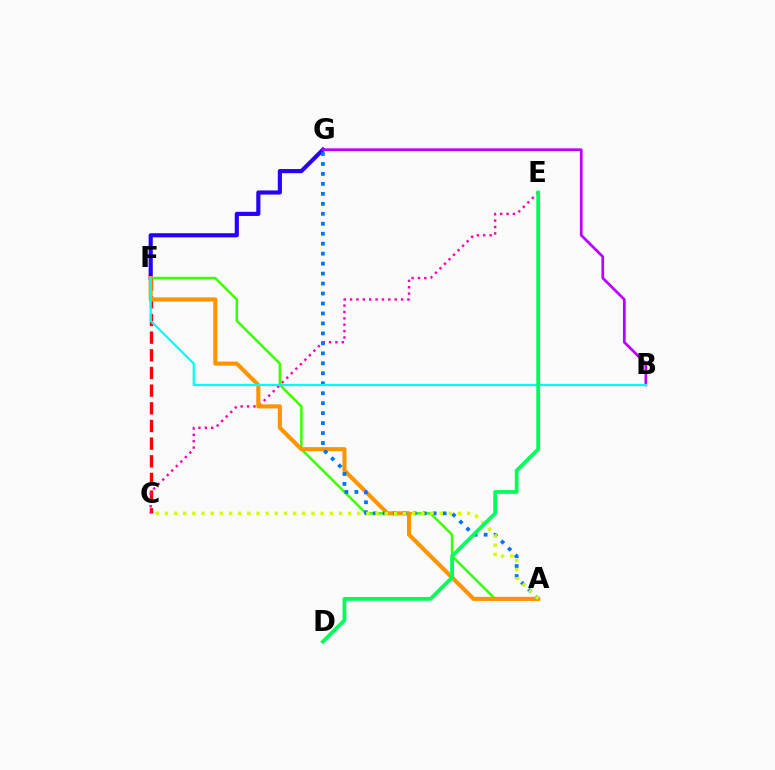{('F', 'G'): [{'color': '#2500ff', 'line_style': 'solid', 'thickness': 2.98}], ('A', 'F'): [{'color': '#3dff00', 'line_style': 'solid', 'thickness': 1.83}, {'color': '#ff9400', 'line_style': 'solid', 'thickness': 2.95}], ('B', 'G'): [{'color': '#b900ff', 'line_style': 'solid', 'thickness': 1.95}], ('C', 'F'): [{'color': '#ff0000', 'line_style': 'dashed', 'thickness': 2.4}], ('C', 'E'): [{'color': '#ff00ac', 'line_style': 'dotted', 'thickness': 1.73}], ('A', 'G'): [{'color': '#0074ff', 'line_style': 'dotted', 'thickness': 2.71}], ('B', 'F'): [{'color': '#00fff6', 'line_style': 'solid', 'thickness': 1.59}], ('A', 'C'): [{'color': '#d1ff00', 'line_style': 'dotted', 'thickness': 2.49}], ('D', 'E'): [{'color': '#00ff5c', 'line_style': 'solid', 'thickness': 2.71}]}